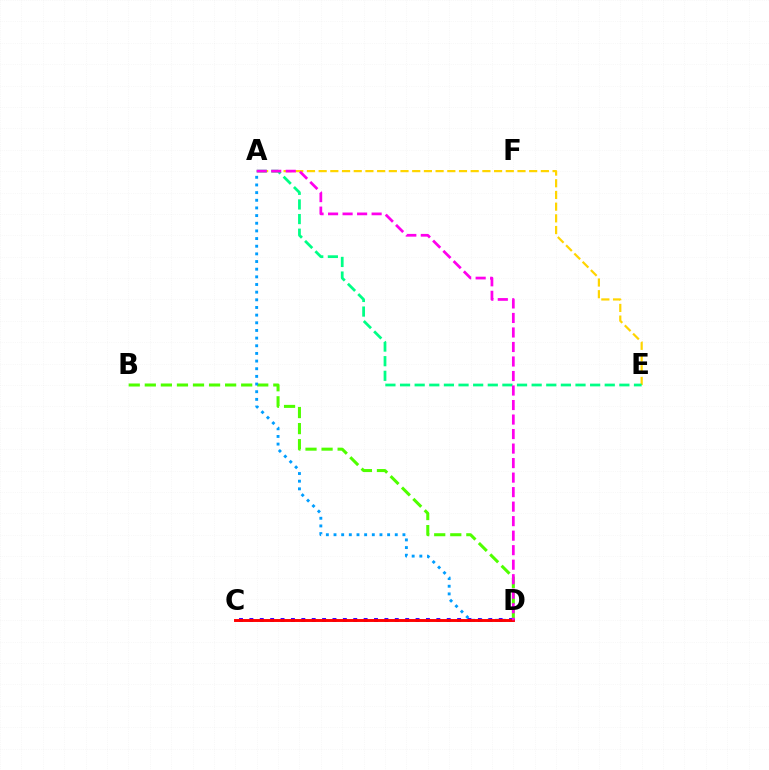{('B', 'D'): [{'color': '#4fff00', 'line_style': 'dashed', 'thickness': 2.18}], ('A', 'E'): [{'color': '#ffd500', 'line_style': 'dashed', 'thickness': 1.59}, {'color': '#00ff86', 'line_style': 'dashed', 'thickness': 1.99}], ('C', 'D'): [{'color': '#3700ff', 'line_style': 'dotted', 'thickness': 2.82}, {'color': '#ff0000', 'line_style': 'solid', 'thickness': 2.1}], ('A', 'D'): [{'color': '#009eff', 'line_style': 'dotted', 'thickness': 2.08}, {'color': '#ff00ed', 'line_style': 'dashed', 'thickness': 1.97}]}